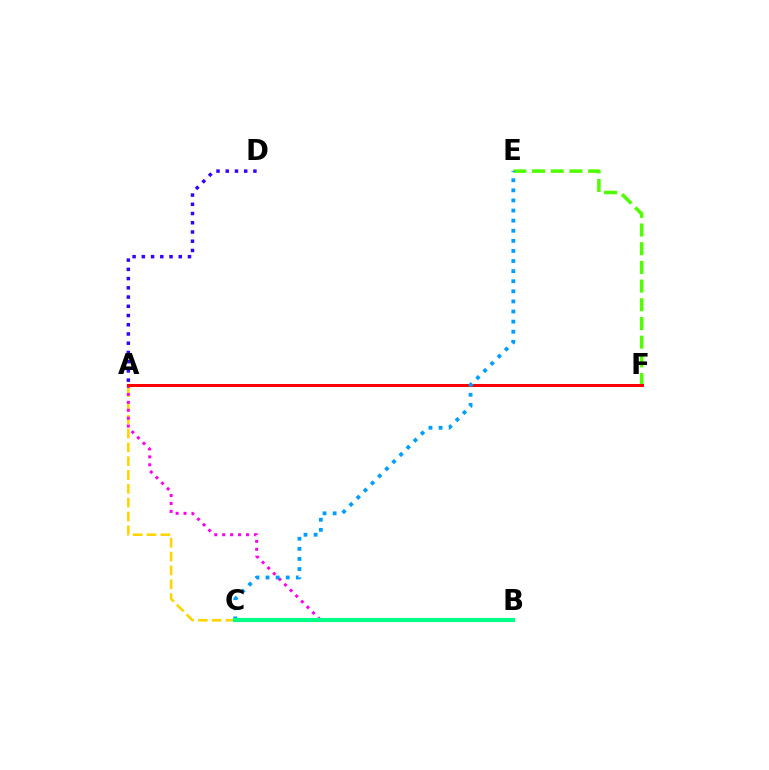{('A', 'C'): [{'color': '#ffd500', 'line_style': 'dashed', 'thickness': 1.88}], ('A', 'B'): [{'color': '#ff00ed', 'line_style': 'dotted', 'thickness': 2.15}], ('E', 'F'): [{'color': '#4fff00', 'line_style': 'dashed', 'thickness': 2.54}], ('A', 'F'): [{'color': '#ff0000', 'line_style': 'solid', 'thickness': 2.16}], ('C', 'E'): [{'color': '#009eff', 'line_style': 'dotted', 'thickness': 2.74}], ('B', 'C'): [{'color': '#00ff86', 'line_style': 'solid', 'thickness': 2.99}], ('A', 'D'): [{'color': '#3700ff', 'line_style': 'dotted', 'thickness': 2.51}]}